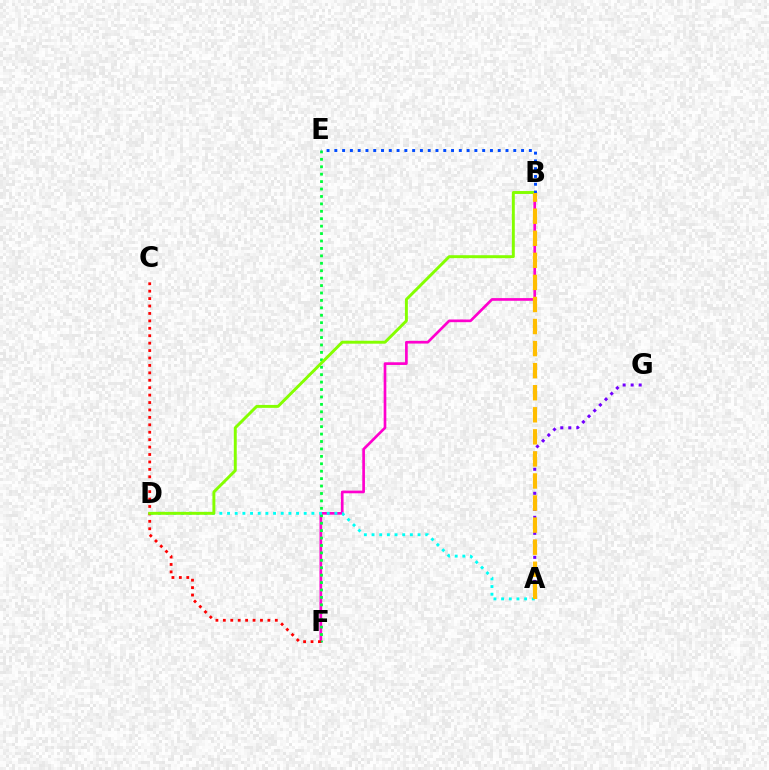{('B', 'F'): [{'color': '#ff00cf', 'line_style': 'solid', 'thickness': 1.93}], ('E', 'F'): [{'color': '#00ff39', 'line_style': 'dotted', 'thickness': 2.02}], ('A', 'D'): [{'color': '#00fff6', 'line_style': 'dotted', 'thickness': 2.08}], ('C', 'F'): [{'color': '#ff0000', 'line_style': 'dotted', 'thickness': 2.02}], ('B', 'D'): [{'color': '#84ff00', 'line_style': 'solid', 'thickness': 2.11}], ('B', 'E'): [{'color': '#004bff', 'line_style': 'dotted', 'thickness': 2.11}], ('A', 'G'): [{'color': '#7200ff', 'line_style': 'dotted', 'thickness': 2.18}], ('A', 'B'): [{'color': '#ffbd00', 'line_style': 'dashed', 'thickness': 3.0}]}